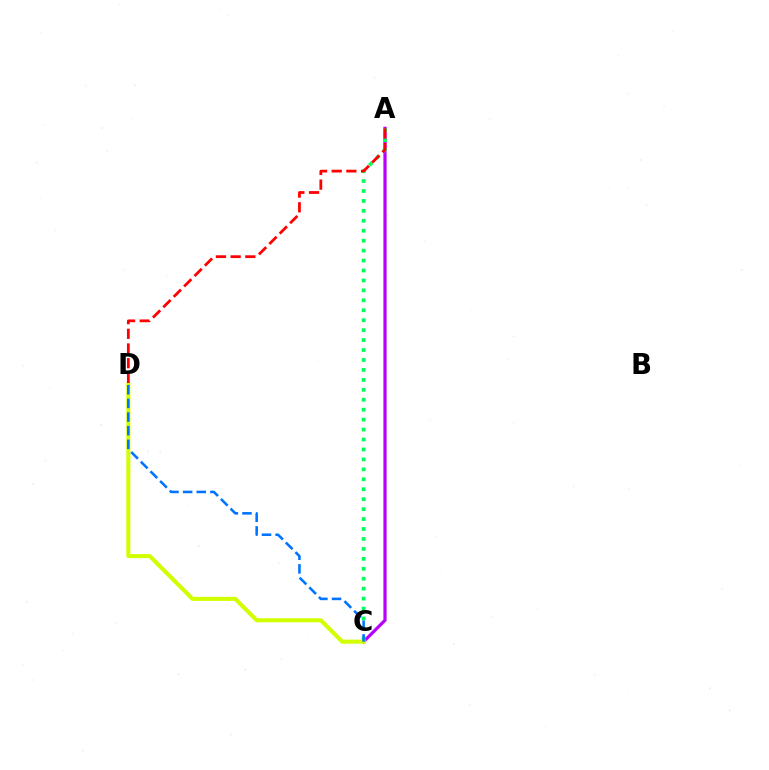{('A', 'C'): [{'color': '#b900ff', 'line_style': 'solid', 'thickness': 2.31}, {'color': '#00ff5c', 'line_style': 'dotted', 'thickness': 2.7}], ('C', 'D'): [{'color': '#d1ff00', 'line_style': 'solid', 'thickness': 2.93}, {'color': '#0074ff', 'line_style': 'dashed', 'thickness': 1.85}], ('A', 'D'): [{'color': '#ff0000', 'line_style': 'dashed', 'thickness': 2.0}]}